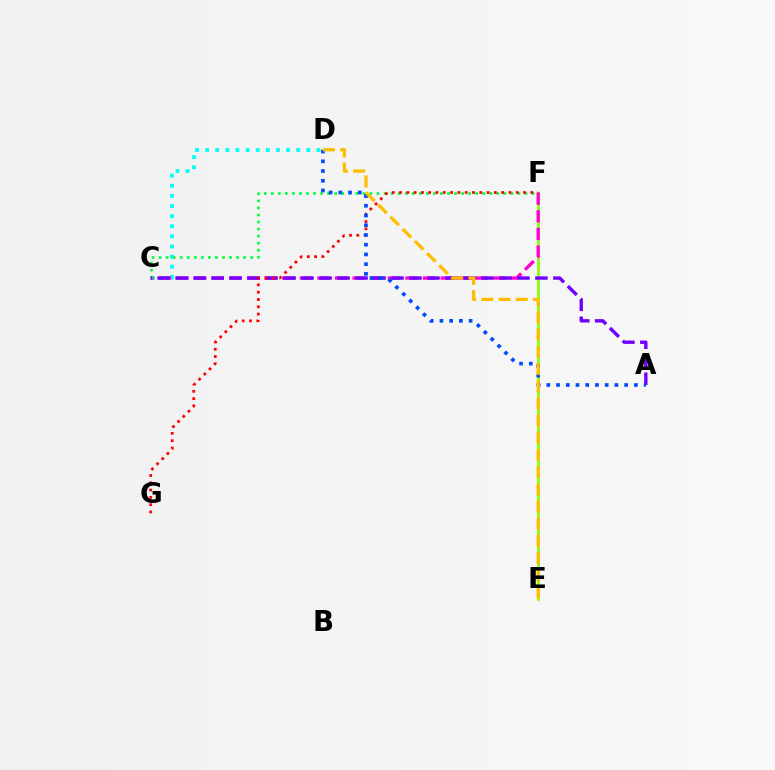{('C', 'D'): [{'color': '#00fff6', 'line_style': 'dotted', 'thickness': 2.75}], ('E', 'F'): [{'color': '#84ff00', 'line_style': 'solid', 'thickness': 1.93}], ('C', 'F'): [{'color': '#ff00cf', 'line_style': 'dashed', 'thickness': 2.39}, {'color': '#00ff39', 'line_style': 'dotted', 'thickness': 1.92}], ('A', 'C'): [{'color': '#7200ff', 'line_style': 'dashed', 'thickness': 2.44}], ('F', 'G'): [{'color': '#ff0000', 'line_style': 'dotted', 'thickness': 1.98}], ('A', 'D'): [{'color': '#004bff', 'line_style': 'dotted', 'thickness': 2.64}], ('D', 'E'): [{'color': '#ffbd00', 'line_style': 'dashed', 'thickness': 2.34}]}